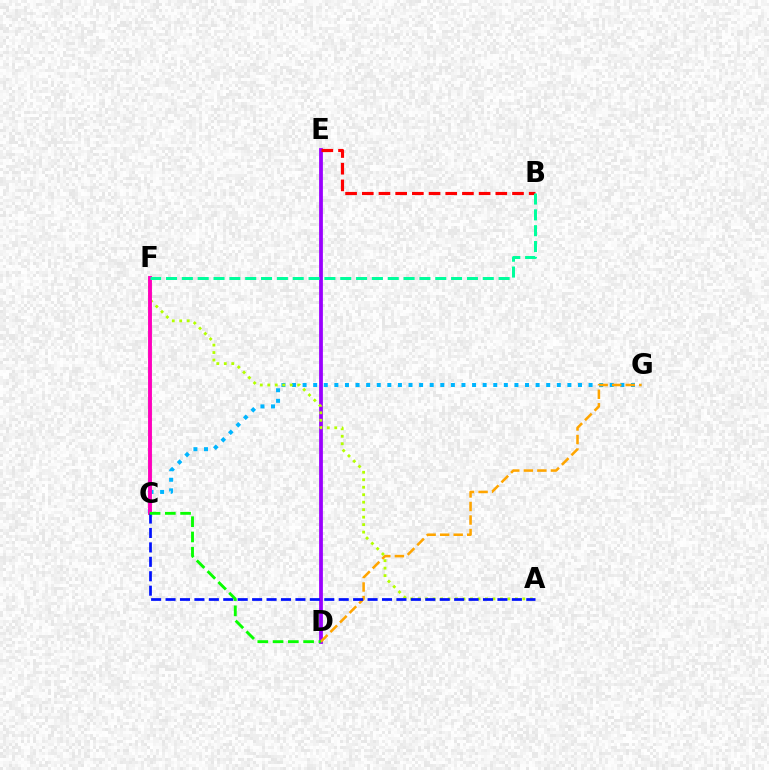{('D', 'E'): [{'color': '#9b00ff', 'line_style': 'solid', 'thickness': 2.71}], ('C', 'G'): [{'color': '#00b5ff', 'line_style': 'dotted', 'thickness': 2.88}], ('D', 'G'): [{'color': '#ffa500', 'line_style': 'dashed', 'thickness': 1.84}], ('A', 'F'): [{'color': '#b3ff00', 'line_style': 'dotted', 'thickness': 2.03}], ('B', 'E'): [{'color': '#ff0000', 'line_style': 'dashed', 'thickness': 2.27}], ('C', 'F'): [{'color': '#ff00bd', 'line_style': 'solid', 'thickness': 2.8}], ('A', 'C'): [{'color': '#0010ff', 'line_style': 'dashed', 'thickness': 1.96}], ('B', 'F'): [{'color': '#00ff9d', 'line_style': 'dashed', 'thickness': 2.15}], ('C', 'D'): [{'color': '#08ff00', 'line_style': 'dashed', 'thickness': 2.07}]}